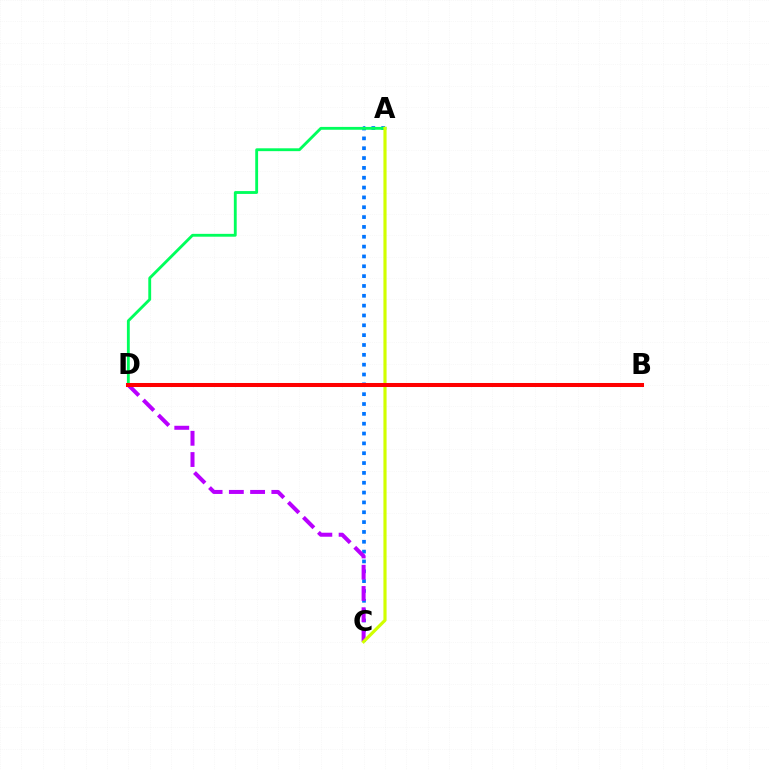{('A', 'C'): [{'color': '#0074ff', 'line_style': 'dotted', 'thickness': 2.67}, {'color': '#d1ff00', 'line_style': 'solid', 'thickness': 2.28}], ('A', 'D'): [{'color': '#00ff5c', 'line_style': 'solid', 'thickness': 2.05}], ('C', 'D'): [{'color': '#b900ff', 'line_style': 'dashed', 'thickness': 2.89}], ('B', 'D'): [{'color': '#ff0000', 'line_style': 'solid', 'thickness': 2.9}]}